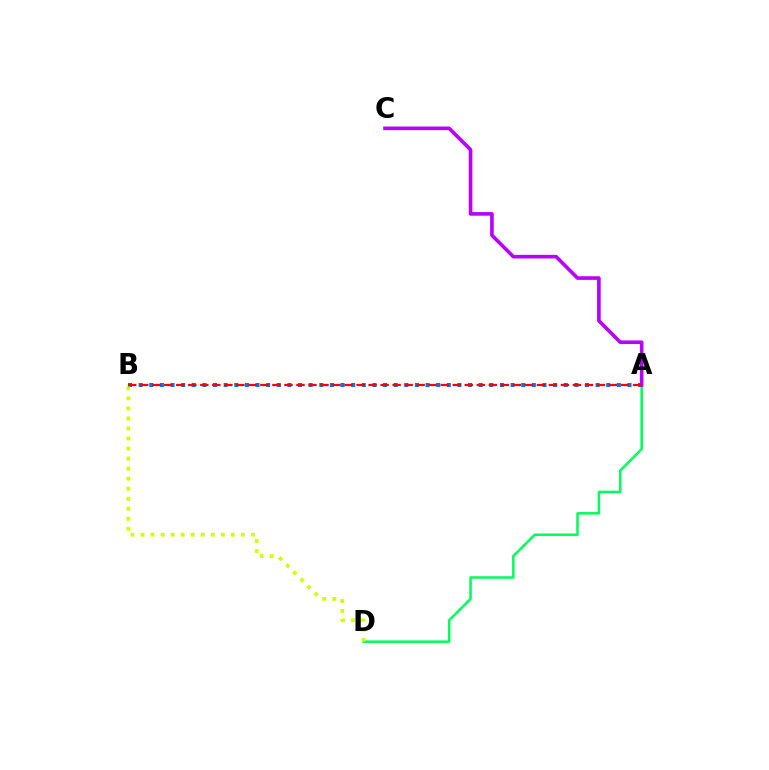{('A', 'D'): [{'color': '#00ff5c', 'line_style': 'solid', 'thickness': 1.81}], ('A', 'B'): [{'color': '#0074ff', 'line_style': 'dotted', 'thickness': 2.89}, {'color': '#ff0000', 'line_style': 'dashed', 'thickness': 1.63}], ('B', 'D'): [{'color': '#d1ff00', 'line_style': 'dotted', 'thickness': 2.73}], ('A', 'C'): [{'color': '#b900ff', 'line_style': 'solid', 'thickness': 2.61}]}